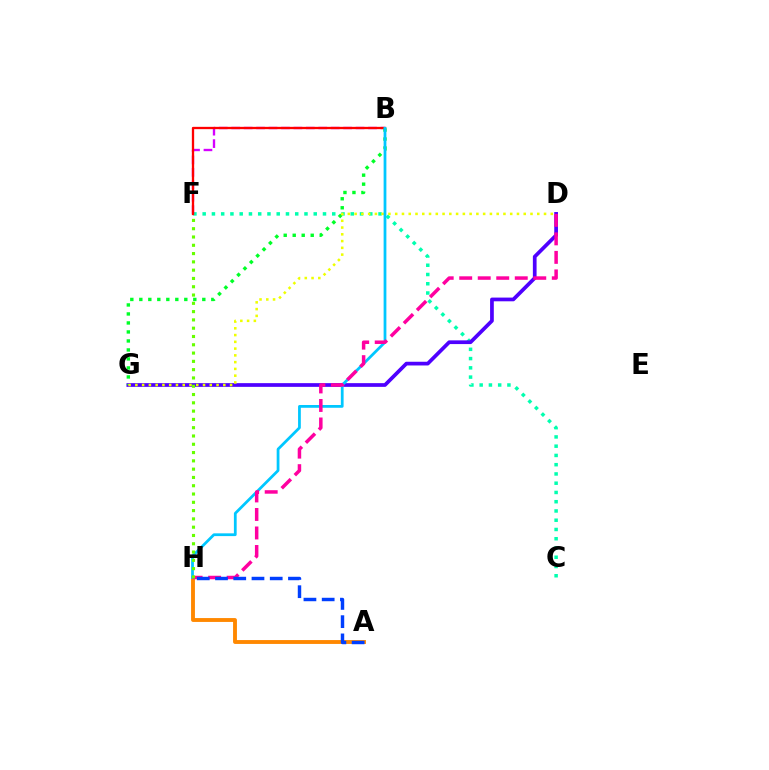{('C', 'F'): [{'color': '#00ffaf', 'line_style': 'dotted', 'thickness': 2.51}], ('D', 'G'): [{'color': '#4f00ff', 'line_style': 'solid', 'thickness': 2.67}, {'color': '#eeff00', 'line_style': 'dotted', 'thickness': 1.84}], ('B', 'F'): [{'color': '#d600ff', 'line_style': 'dashed', 'thickness': 1.69}, {'color': '#ff0000', 'line_style': 'solid', 'thickness': 1.66}], ('A', 'H'): [{'color': '#ff8800', 'line_style': 'solid', 'thickness': 2.78}, {'color': '#003fff', 'line_style': 'dashed', 'thickness': 2.48}], ('B', 'G'): [{'color': '#00ff27', 'line_style': 'dotted', 'thickness': 2.44}], ('B', 'H'): [{'color': '#00c7ff', 'line_style': 'solid', 'thickness': 1.99}], ('D', 'H'): [{'color': '#ff00a0', 'line_style': 'dashed', 'thickness': 2.52}], ('F', 'H'): [{'color': '#66ff00', 'line_style': 'dotted', 'thickness': 2.25}]}